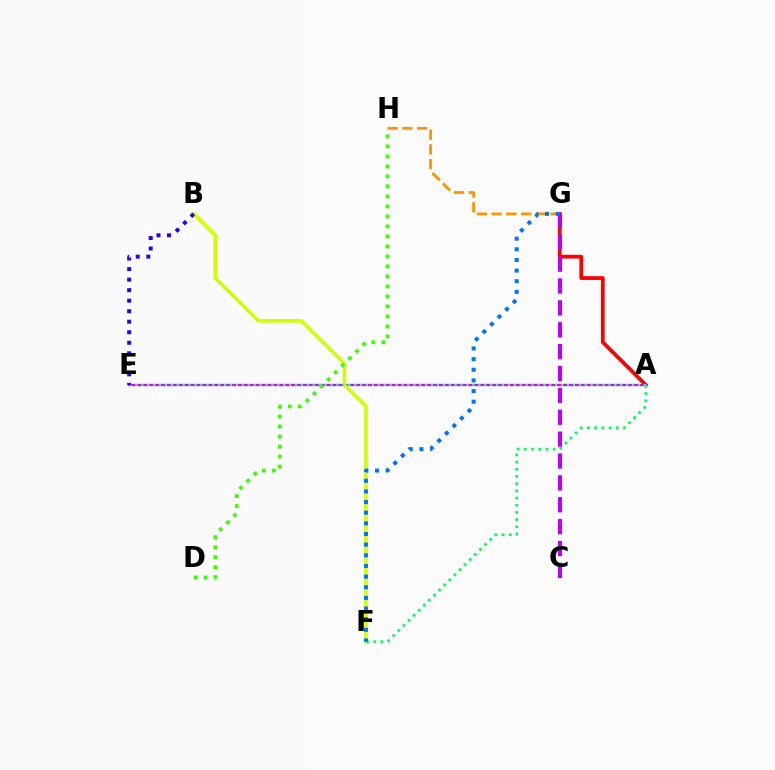{('A', 'G'): [{'color': '#ff0000', 'line_style': 'solid', 'thickness': 2.71}], ('A', 'E'): [{'color': '#ff00ac', 'line_style': 'solid', 'thickness': 1.62}, {'color': '#00fff6', 'line_style': 'dotted', 'thickness': 1.61}], ('G', 'H'): [{'color': '#ff9400', 'line_style': 'dashed', 'thickness': 2.0}], ('B', 'F'): [{'color': '#d1ff00', 'line_style': 'solid', 'thickness': 2.58}], ('A', 'F'): [{'color': '#00ff5c', 'line_style': 'dotted', 'thickness': 1.95}], ('C', 'G'): [{'color': '#b900ff', 'line_style': 'dashed', 'thickness': 2.97}], ('D', 'H'): [{'color': '#3dff00', 'line_style': 'dotted', 'thickness': 2.72}], ('F', 'G'): [{'color': '#0074ff', 'line_style': 'dotted', 'thickness': 2.89}], ('B', 'E'): [{'color': '#2500ff', 'line_style': 'dotted', 'thickness': 2.86}]}